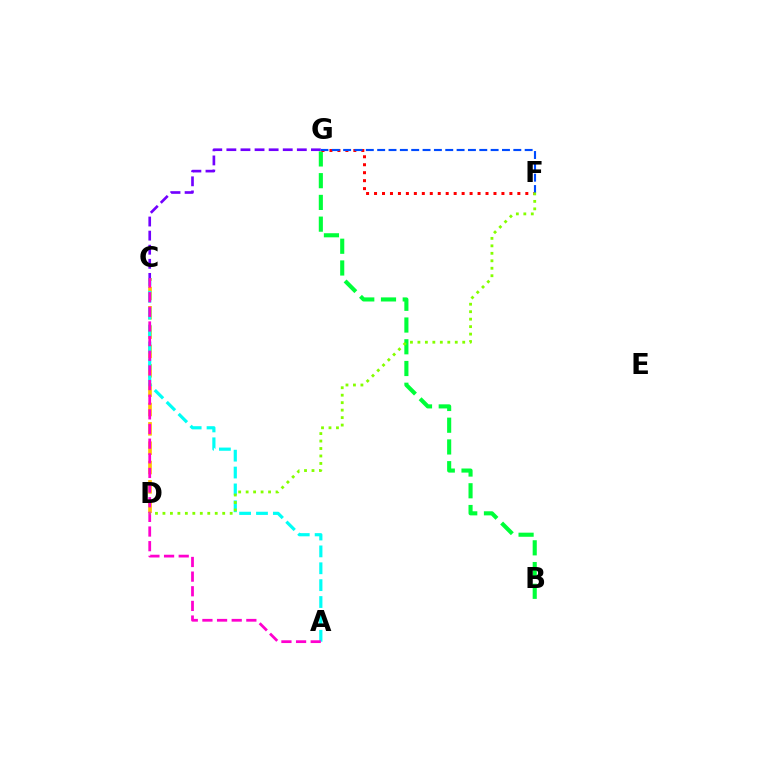{('C', 'D'): [{'color': '#ffbd00', 'line_style': 'dashed', 'thickness': 2.63}], ('A', 'C'): [{'color': '#00fff6', 'line_style': 'dashed', 'thickness': 2.29}, {'color': '#ff00cf', 'line_style': 'dashed', 'thickness': 1.99}], ('B', 'G'): [{'color': '#00ff39', 'line_style': 'dashed', 'thickness': 2.95}], ('F', 'G'): [{'color': '#ff0000', 'line_style': 'dotted', 'thickness': 2.16}, {'color': '#004bff', 'line_style': 'dashed', 'thickness': 1.54}], ('C', 'G'): [{'color': '#7200ff', 'line_style': 'dashed', 'thickness': 1.91}], ('D', 'F'): [{'color': '#84ff00', 'line_style': 'dotted', 'thickness': 2.03}]}